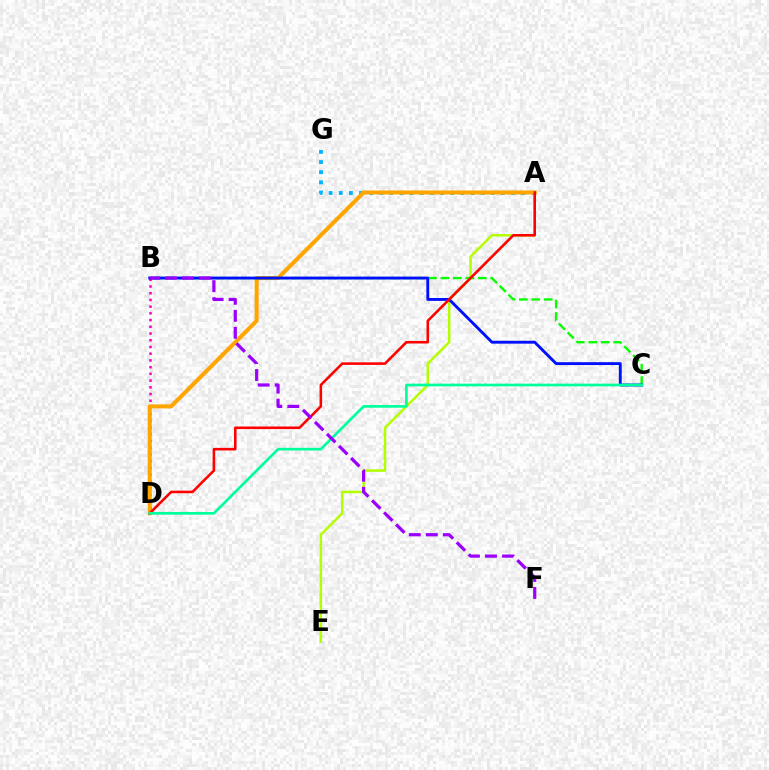{('B', 'D'): [{'color': '#ff00bd', 'line_style': 'dotted', 'thickness': 1.83}], ('A', 'G'): [{'color': '#00b5ff', 'line_style': 'dotted', 'thickness': 2.75}], ('A', 'D'): [{'color': '#ffa500', 'line_style': 'solid', 'thickness': 2.91}, {'color': '#ff0000', 'line_style': 'solid', 'thickness': 1.85}], ('A', 'E'): [{'color': '#b3ff00', 'line_style': 'solid', 'thickness': 1.8}], ('B', 'C'): [{'color': '#08ff00', 'line_style': 'dashed', 'thickness': 1.69}, {'color': '#0010ff', 'line_style': 'solid', 'thickness': 2.07}], ('C', 'D'): [{'color': '#00ff9d', 'line_style': 'solid', 'thickness': 1.93}], ('B', 'F'): [{'color': '#9b00ff', 'line_style': 'dashed', 'thickness': 2.31}]}